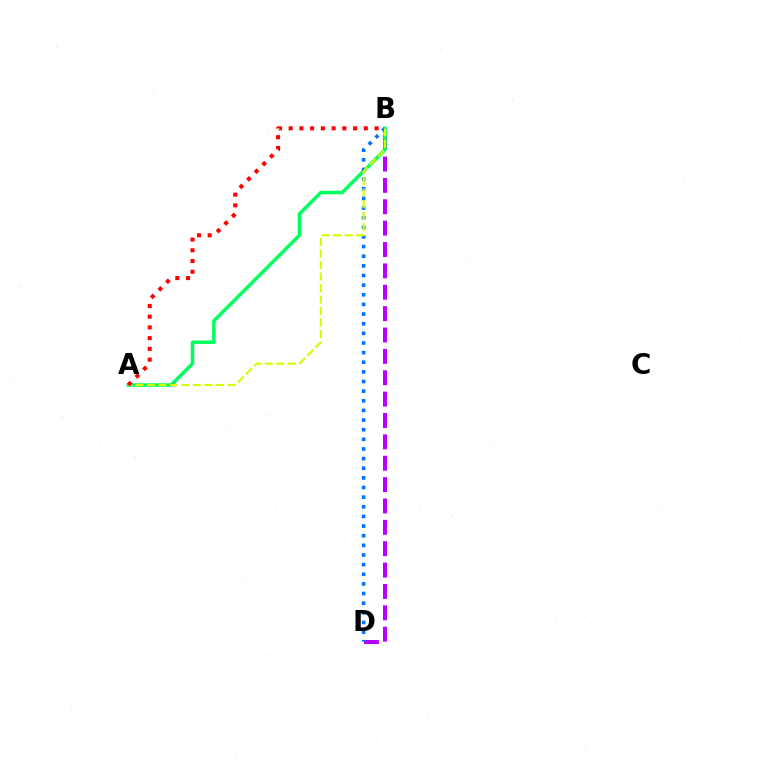{('B', 'D'): [{'color': '#b900ff', 'line_style': 'dashed', 'thickness': 2.9}, {'color': '#0074ff', 'line_style': 'dotted', 'thickness': 2.62}], ('A', 'B'): [{'color': '#00ff5c', 'line_style': 'solid', 'thickness': 2.52}, {'color': '#d1ff00', 'line_style': 'dashed', 'thickness': 1.56}, {'color': '#ff0000', 'line_style': 'dotted', 'thickness': 2.92}]}